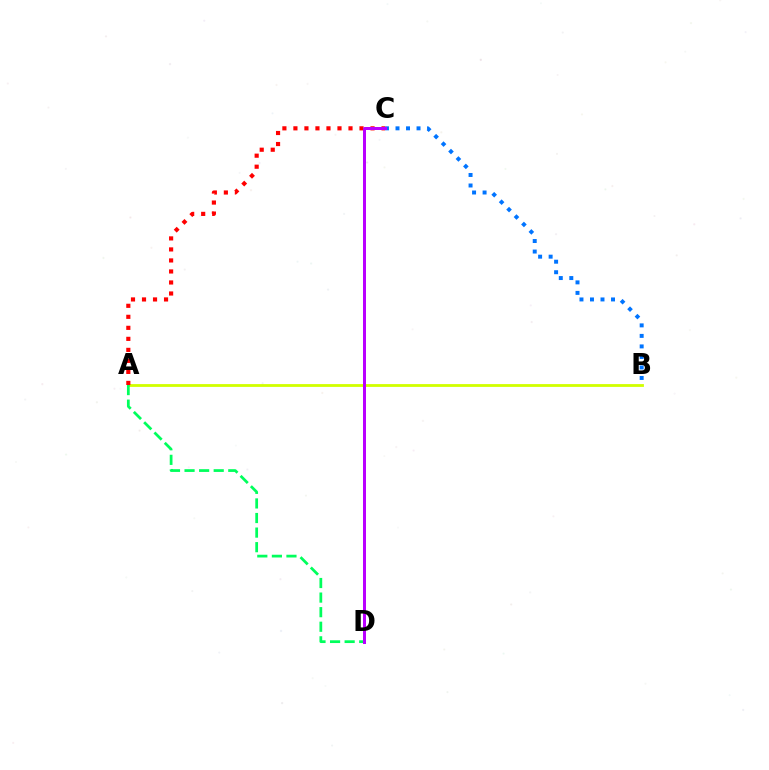{('A', 'B'): [{'color': '#d1ff00', 'line_style': 'solid', 'thickness': 2.02}], ('A', 'C'): [{'color': '#ff0000', 'line_style': 'dotted', 'thickness': 2.99}], ('A', 'D'): [{'color': '#00ff5c', 'line_style': 'dashed', 'thickness': 1.98}], ('B', 'C'): [{'color': '#0074ff', 'line_style': 'dotted', 'thickness': 2.86}], ('C', 'D'): [{'color': '#b900ff', 'line_style': 'solid', 'thickness': 2.16}]}